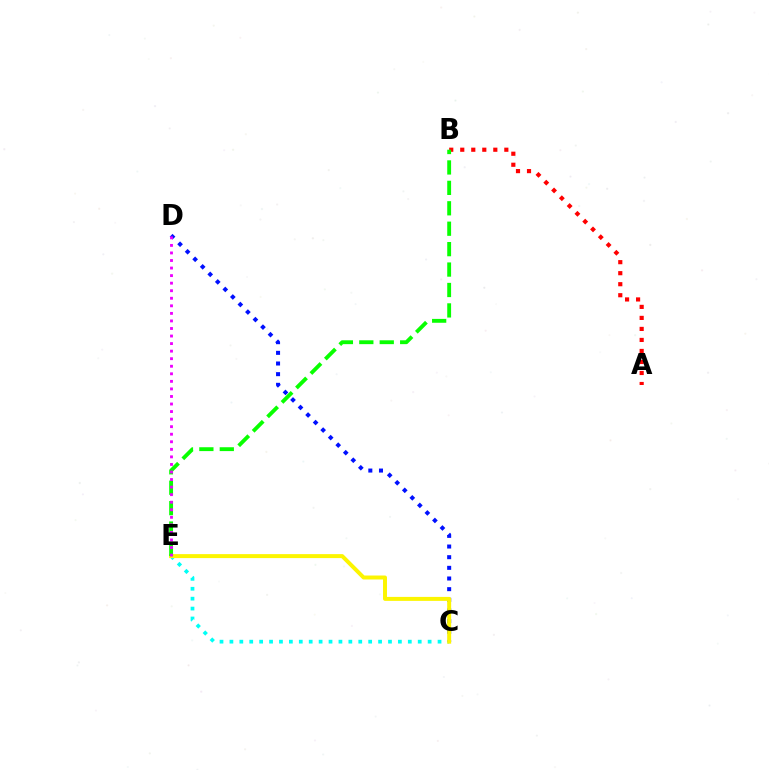{('C', 'D'): [{'color': '#0010ff', 'line_style': 'dotted', 'thickness': 2.9}], ('A', 'B'): [{'color': '#ff0000', 'line_style': 'dotted', 'thickness': 2.99}], ('C', 'E'): [{'color': '#00fff6', 'line_style': 'dotted', 'thickness': 2.69}, {'color': '#fcf500', 'line_style': 'solid', 'thickness': 2.86}], ('B', 'E'): [{'color': '#08ff00', 'line_style': 'dashed', 'thickness': 2.77}], ('D', 'E'): [{'color': '#ee00ff', 'line_style': 'dotted', 'thickness': 2.05}]}